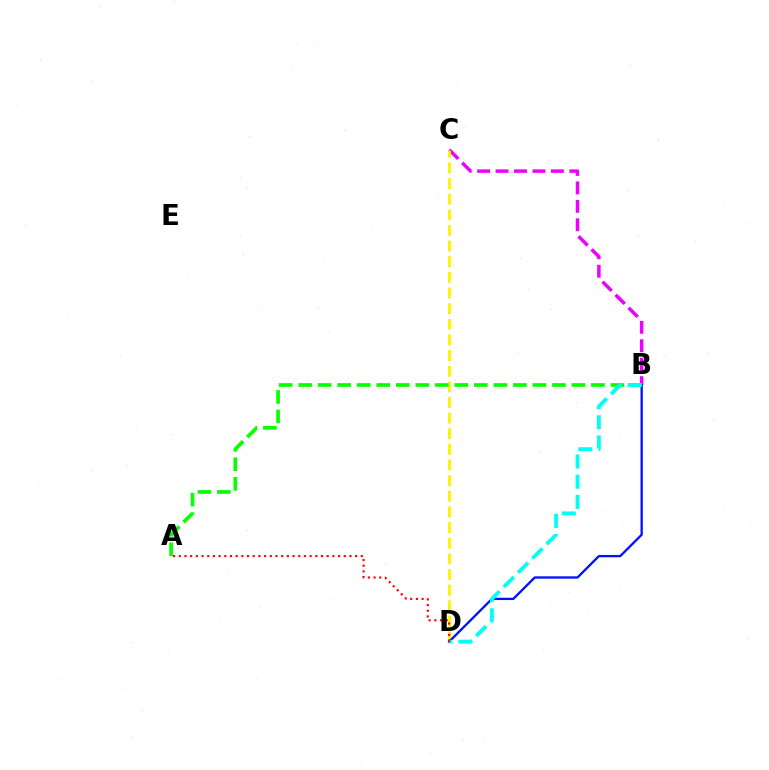{('B', 'C'): [{'color': '#ee00ff', 'line_style': 'dashed', 'thickness': 2.51}], ('C', 'D'): [{'color': '#fcf500', 'line_style': 'dashed', 'thickness': 2.12}], ('B', 'D'): [{'color': '#0010ff', 'line_style': 'solid', 'thickness': 1.66}, {'color': '#00fff6', 'line_style': 'dashed', 'thickness': 2.74}], ('A', 'B'): [{'color': '#08ff00', 'line_style': 'dashed', 'thickness': 2.65}], ('A', 'D'): [{'color': '#ff0000', 'line_style': 'dotted', 'thickness': 1.55}]}